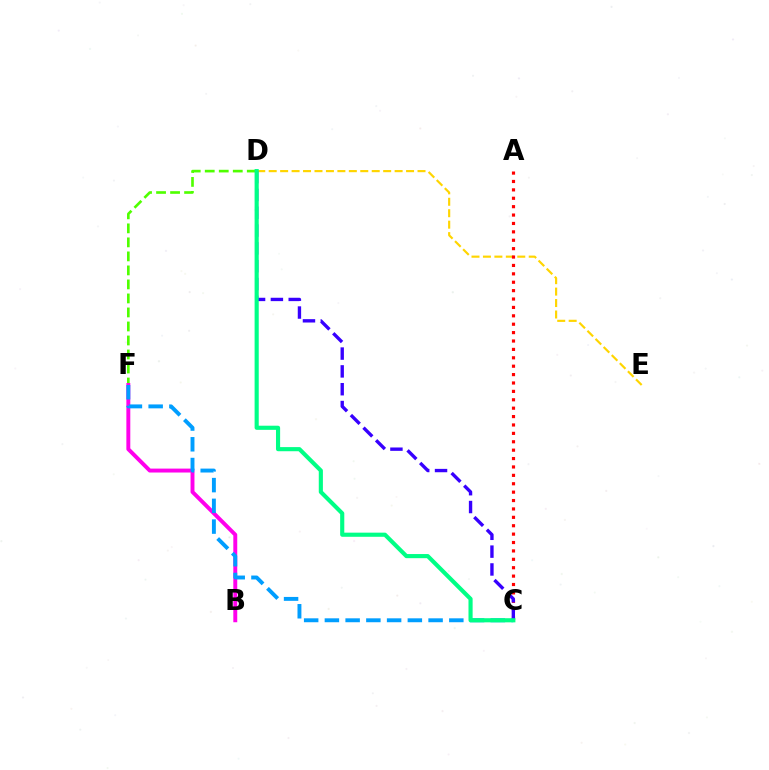{('D', 'F'): [{'color': '#4fff00', 'line_style': 'dashed', 'thickness': 1.9}], ('B', 'F'): [{'color': '#ff00ed', 'line_style': 'solid', 'thickness': 2.83}], ('C', 'F'): [{'color': '#009eff', 'line_style': 'dashed', 'thickness': 2.82}], ('D', 'E'): [{'color': '#ffd500', 'line_style': 'dashed', 'thickness': 1.56}], ('A', 'C'): [{'color': '#ff0000', 'line_style': 'dotted', 'thickness': 2.28}], ('C', 'D'): [{'color': '#3700ff', 'line_style': 'dashed', 'thickness': 2.42}, {'color': '#00ff86', 'line_style': 'solid', 'thickness': 2.97}]}